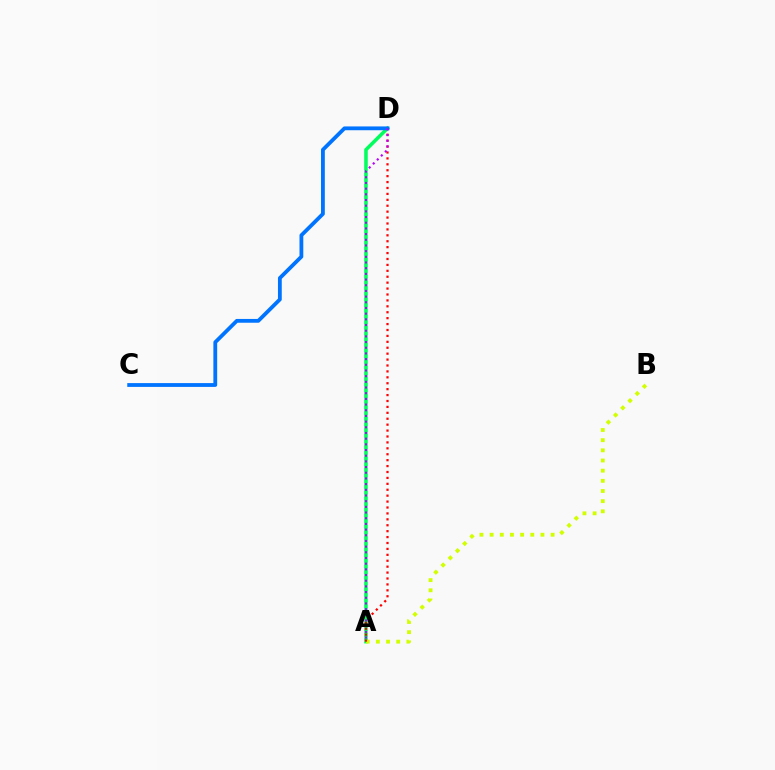{('A', 'D'): [{'color': '#00ff5c', 'line_style': 'solid', 'thickness': 2.55}, {'color': '#ff0000', 'line_style': 'dotted', 'thickness': 1.61}, {'color': '#b900ff', 'line_style': 'dotted', 'thickness': 1.54}], ('A', 'B'): [{'color': '#d1ff00', 'line_style': 'dotted', 'thickness': 2.76}], ('C', 'D'): [{'color': '#0074ff', 'line_style': 'solid', 'thickness': 2.74}]}